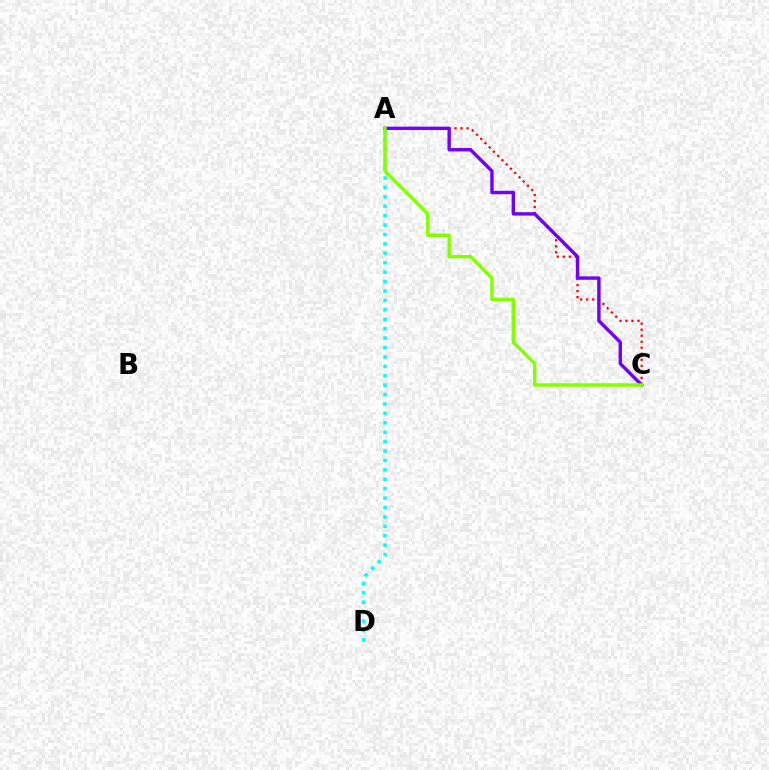{('A', 'C'): [{'color': '#ff0000', 'line_style': 'dotted', 'thickness': 1.63}, {'color': '#7200ff', 'line_style': 'solid', 'thickness': 2.46}, {'color': '#84ff00', 'line_style': 'solid', 'thickness': 2.47}], ('A', 'D'): [{'color': '#00fff6', 'line_style': 'dotted', 'thickness': 2.56}]}